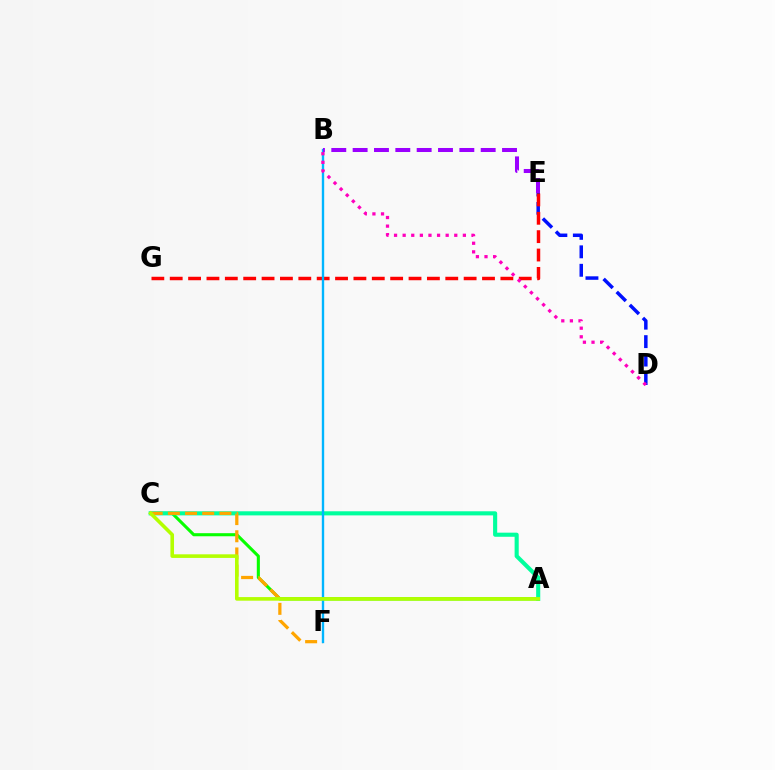{('A', 'C'): [{'color': '#08ff00', 'line_style': 'solid', 'thickness': 2.22}, {'color': '#00ff9d', 'line_style': 'solid', 'thickness': 2.95}, {'color': '#b3ff00', 'line_style': 'solid', 'thickness': 2.59}], ('D', 'E'): [{'color': '#0010ff', 'line_style': 'dashed', 'thickness': 2.51}], ('E', 'G'): [{'color': '#ff0000', 'line_style': 'dashed', 'thickness': 2.5}], ('C', 'F'): [{'color': '#ffa500', 'line_style': 'dashed', 'thickness': 2.33}], ('B', 'F'): [{'color': '#00b5ff', 'line_style': 'solid', 'thickness': 1.71}], ('B', 'D'): [{'color': '#ff00bd', 'line_style': 'dotted', 'thickness': 2.34}], ('B', 'E'): [{'color': '#9b00ff', 'line_style': 'dashed', 'thickness': 2.9}]}